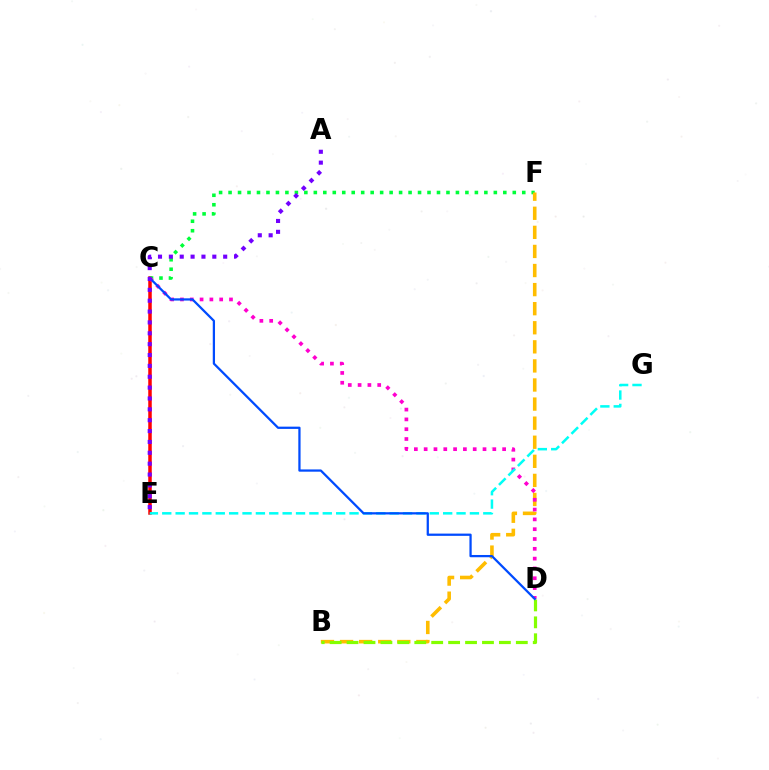{('C', 'E'): [{'color': '#ff0000', 'line_style': 'solid', 'thickness': 2.52}], ('C', 'F'): [{'color': '#00ff39', 'line_style': 'dotted', 'thickness': 2.57}], ('B', 'F'): [{'color': '#ffbd00', 'line_style': 'dashed', 'thickness': 2.59}], ('C', 'D'): [{'color': '#ff00cf', 'line_style': 'dotted', 'thickness': 2.67}, {'color': '#004bff', 'line_style': 'solid', 'thickness': 1.62}], ('B', 'D'): [{'color': '#84ff00', 'line_style': 'dashed', 'thickness': 2.3}], ('E', 'G'): [{'color': '#00fff6', 'line_style': 'dashed', 'thickness': 1.82}], ('A', 'E'): [{'color': '#7200ff', 'line_style': 'dotted', 'thickness': 2.95}]}